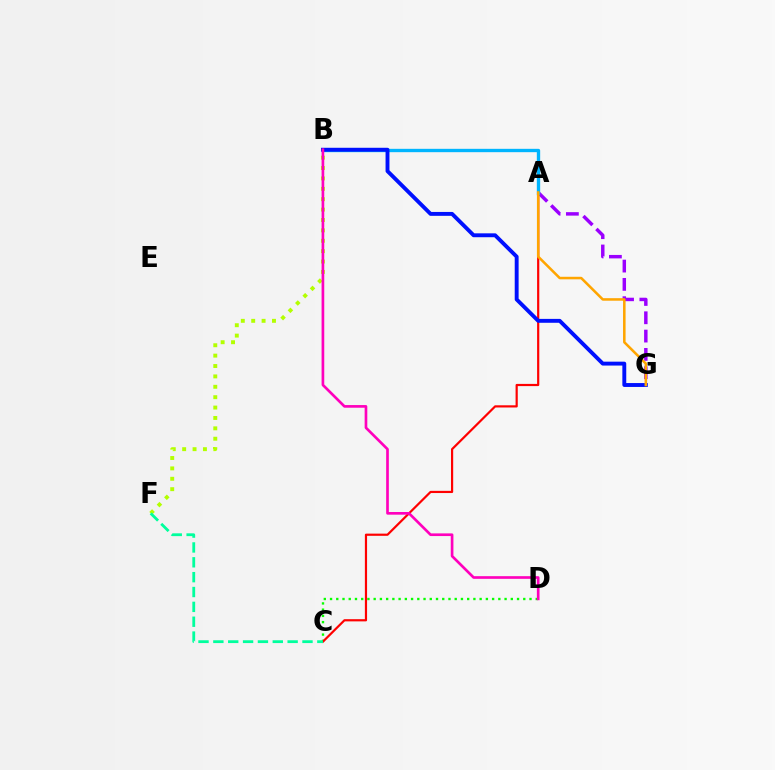{('C', 'D'): [{'color': '#08ff00', 'line_style': 'dotted', 'thickness': 1.69}], ('A', 'G'): [{'color': '#9b00ff', 'line_style': 'dashed', 'thickness': 2.49}, {'color': '#ffa500', 'line_style': 'solid', 'thickness': 1.83}], ('B', 'F'): [{'color': '#b3ff00', 'line_style': 'dotted', 'thickness': 2.82}], ('A', 'C'): [{'color': '#ff0000', 'line_style': 'solid', 'thickness': 1.58}], ('C', 'F'): [{'color': '#00ff9d', 'line_style': 'dashed', 'thickness': 2.02}], ('A', 'B'): [{'color': '#00b5ff', 'line_style': 'solid', 'thickness': 2.41}], ('B', 'G'): [{'color': '#0010ff', 'line_style': 'solid', 'thickness': 2.8}], ('B', 'D'): [{'color': '#ff00bd', 'line_style': 'solid', 'thickness': 1.92}]}